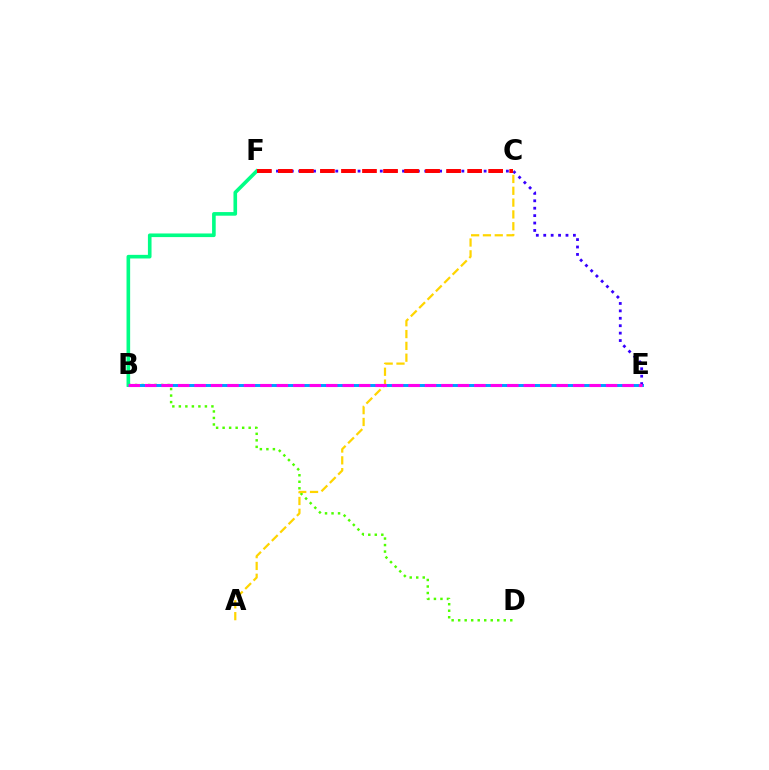{('B', 'D'): [{'color': '#4fff00', 'line_style': 'dotted', 'thickness': 1.77}], ('B', 'E'): [{'color': '#009eff', 'line_style': 'solid', 'thickness': 2.12}, {'color': '#ff00ed', 'line_style': 'dashed', 'thickness': 2.24}], ('E', 'F'): [{'color': '#3700ff', 'line_style': 'dotted', 'thickness': 2.02}], ('A', 'C'): [{'color': '#ffd500', 'line_style': 'dashed', 'thickness': 1.6}], ('B', 'F'): [{'color': '#00ff86', 'line_style': 'solid', 'thickness': 2.61}], ('C', 'F'): [{'color': '#ff0000', 'line_style': 'dashed', 'thickness': 2.86}]}